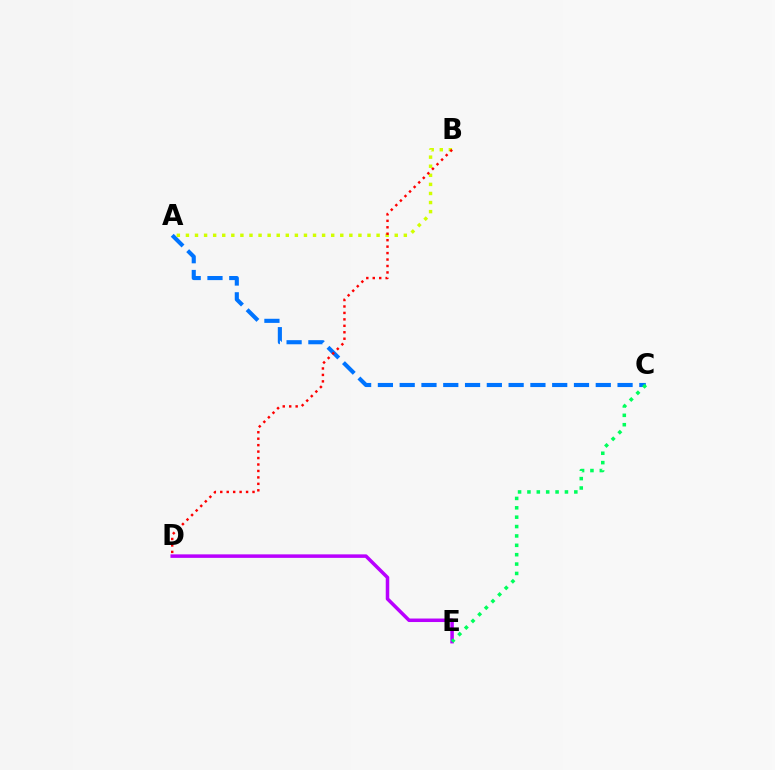{('A', 'C'): [{'color': '#0074ff', 'line_style': 'dashed', 'thickness': 2.96}], ('D', 'E'): [{'color': '#b900ff', 'line_style': 'solid', 'thickness': 2.53}], ('A', 'B'): [{'color': '#d1ff00', 'line_style': 'dotted', 'thickness': 2.47}], ('C', 'E'): [{'color': '#00ff5c', 'line_style': 'dotted', 'thickness': 2.55}], ('B', 'D'): [{'color': '#ff0000', 'line_style': 'dotted', 'thickness': 1.75}]}